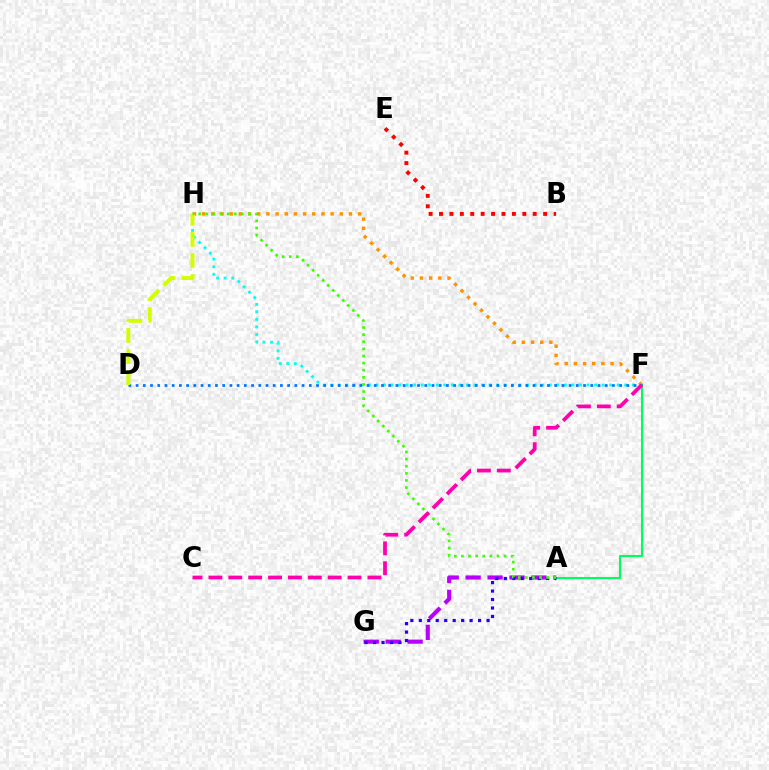{('F', 'H'): [{'color': '#ff9400', 'line_style': 'dotted', 'thickness': 2.49}, {'color': '#00fff6', 'line_style': 'dotted', 'thickness': 2.05}], ('A', 'G'): [{'color': '#b900ff', 'line_style': 'dashed', 'thickness': 2.98}, {'color': '#2500ff', 'line_style': 'dotted', 'thickness': 2.3}], ('A', 'F'): [{'color': '#00ff5c', 'line_style': 'solid', 'thickness': 1.51}], ('D', 'F'): [{'color': '#0074ff', 'line_style': 'dotted', 'thickness': 1.96}], ('D', 'H'): [{'color': '#d1ff00', 'line_style': 'dashed', 'thickness': 2.87}], ('A', 'H'): [{'color': '#3dff00', 'line_style': 'dotted', 'thickness': 1.93}], ('C', 'F'): [{'color': '#ff00ac', 'line_style': 'dashed', 'thickness': 2.7}], ('B', 'E'): [{'color': '#ff0000', 'line_style': 'dotted', 'thickness': 2.83}]}